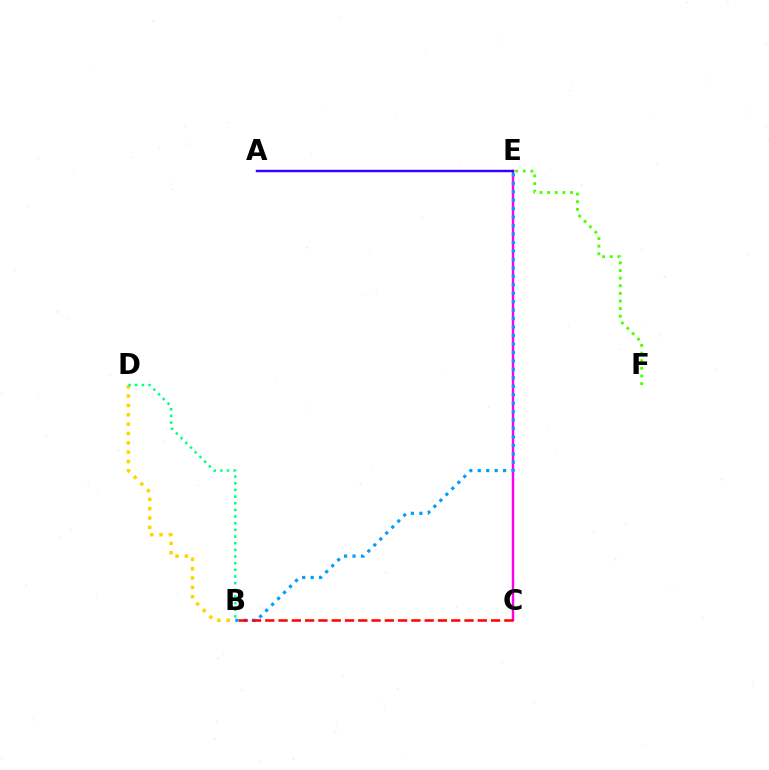{('C', 'E'): [{'color': '#ff00ed', 'line_style': 'solid', 'thickness': 1.74}], ('B', 'E'): [{'color': '#009eff', 'line_style': 'dotted', 'thickness': 2.3}], ('B', 'D'): [{'color': '#ffd500', 'line_style': 'dotted', 'thickness': 2.54}, {'color': '#00ff86', 'line_style': 'dotted', 'thickness': 1.81}], ('B', 'C'): [{'color': '#ff0000', 'line_style': 'dashed', 'thickness': 1.8}], ('A', 'E'): [{'color': '#3700ff', 'line_style': 'solid', 'thickness': 1.76}], ('E', 'F'): [{'color': '#4fff00', 'line_style': 'dotted', 'thickness': 2.07}]}